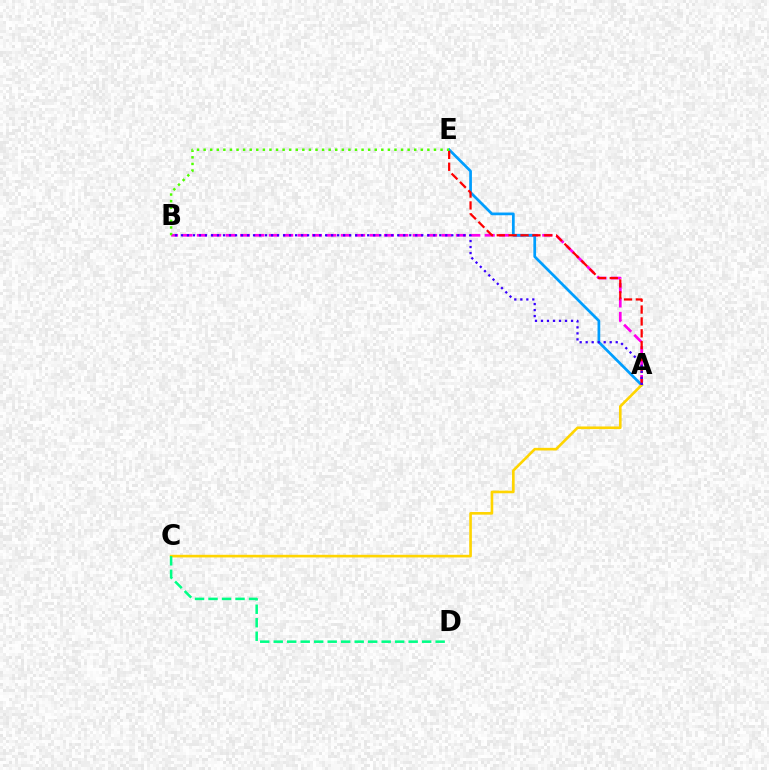{('A', 'B'): [{'color': '#ff00ed', 'line_style': 'dashed', 'thickness': 1.96}, {'color': '#3700ff', 'line_style': 'dotted', 'thickness': 1.63}], ('A', 'E'): [{'color': '#009eff', 'line_style': 'solid', 'thickness': 1.96}, {'color': '#ff0000', 'line_style': 'dashed', 'thickness': 1.61}], ('A', 'C'): [{'color': '#ffd500', 'line_style': 'solid', 'thickness': 1.89}], ('C', 'D'): [{'color': '#00ff86', 'line_style': 'dashed', 'thickness': 1.83}], ('B', 'E'): [{'color': '#4fff00', 'line_style': 'dotted', 'thickness': 1.79}]}